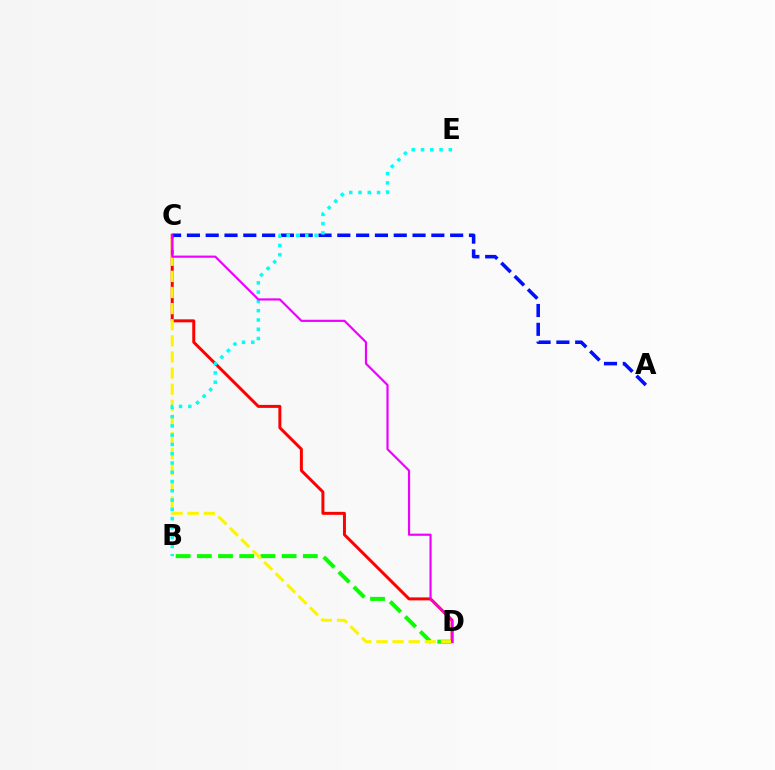{('C', 'D'): [{'color': '#ff0000', 'line_style': 'solid', 'thickness': 2.15}, {'color': '#fcf500', 'line_style': 'dashed', 'thickness': 2.19}, {'color': '#ee00ff', 'line_style': 'solid', 'thickness': 1.57}], ('A', 'C'): [{'color': '#0010ff', 'line_style': 'dashed', 'thickness': 2.55}], ('B', 'D'): [{'color': '#08ff00', 'line_style': 'dashed', 'thickness': 2.88}], ('B', 'E'): [{'color': '#00fff6', 'line_style': 'dotted', 'thickness': 2.52}]}